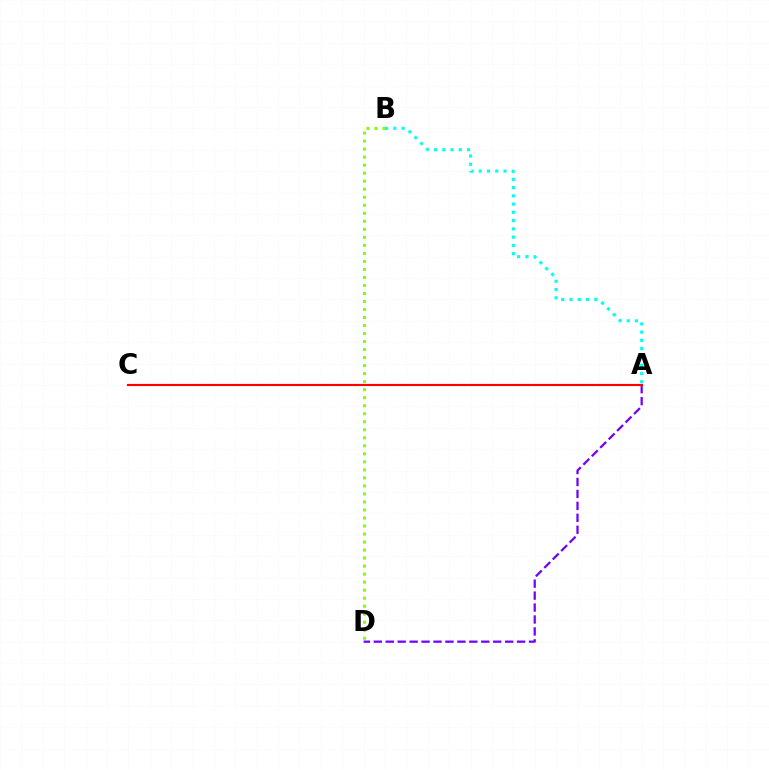{('A', 'B'): [{'color': '#00fff6', 'line_style': 'dotted', 'thickness': 2.24}], ('A', 'D'): [{'color': '#7200ff', 'line_style': 'dashed', 'thickness': 1.62}], ('B', 'D'): [{'color': '#84ff00', 'line_style': 'dotted', 'thickness': 2.18}], ('A', 'C'): [{'color': '#ff0000', 'line_style': 'solid', 'thickness': 1.55}]}